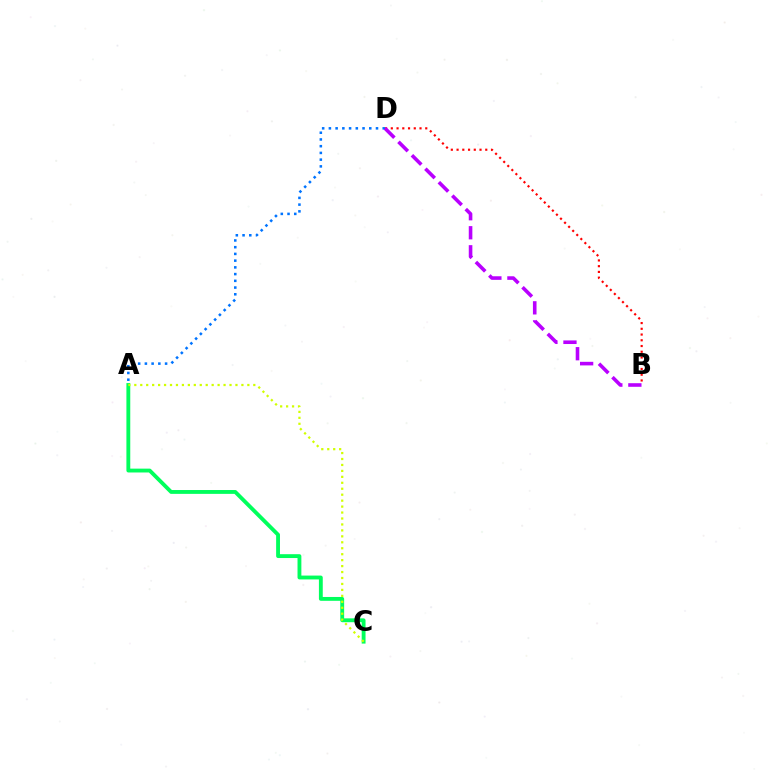{('B', 'D'): [{'color': '#ff0000', 'line_style': 'dotted', 'thickness': 1.56}, {'color': '#b900ff', 'line_style': 'dashed', 'thickness': 2.59}], ('A', 'D'): [{'color': '#0074ff', 'line_style': 'dotted', 'thickness': 1.83}], ('A', 'C'): [{'color': '#00ff5c', 'line_style': 'solid', 'thickness': 2.77}, {'color': '#d1ff00', 'line_style': 'dotted', 'thickness': 1.62}]}